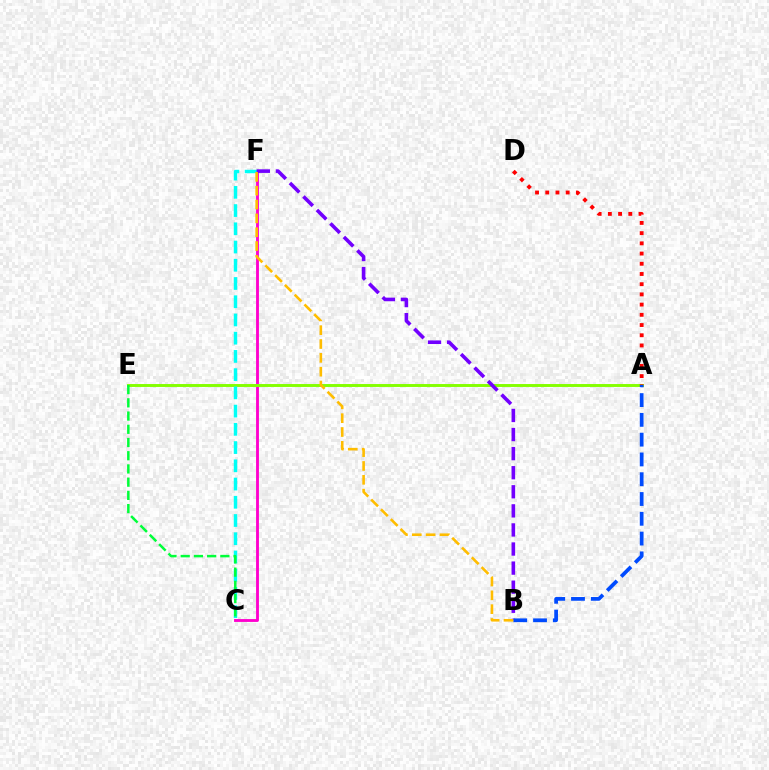{('C', 'F'): [{'color': '#ff00cf', 'line_style': 'solid', 'thickness': 2.06}, {'color': '#00fff6', 'line_style': 'dashed', 'thickness': 2.48}], ('A', 'E'): [{'color': '#84ff00', 'line_style': 'solid', 'thickness': 2.1}], ('B', 'F'): [{'color': '#7200ff', 'line_style': 'dashed', 'thickness': 2.59}, {'color': '#ffbd00', 'line_style': 'dashed', 'thickness': 1.88}], ('A', 'D'): [{'color': '#ff0000', 'line_style': 'dotted', 'thickness': 2.77}], ('A', 'B'): [{'color': '#004bff', 'line_style': 'dashed', 'thickness': 2.69}], ('C', 'E'): [{'color': '#00ff39', 'line_style': 'dashed', 'thickness': 1.8}]}